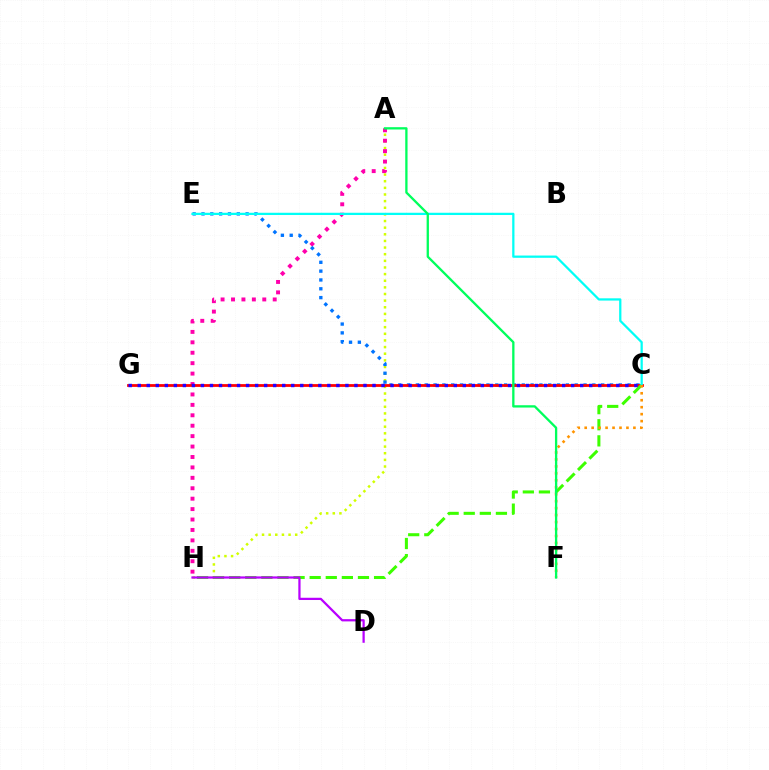{('A', 'H'): [{'color': '#d1ff00', 'line_style': 'dotted', 'thickness': 1.8}, {'color': '#ff00ac', 'line_style': 'dotted', 'thickness': 2.83}], ('C', 'E'): [{'color': '#0074ff', 'line_style': 'dotted', 'thickness': 2.4}, {'color': '#00fff6', 'line_style': 'solid', 'thickness': 1.62}], ('C', 'G'): [{'color': '#ff0000', 'line_style': 'solid', 'thickness': 2.0}, {'color': '#2500ff', 'line_style': 'dotted', 'thickness': 2.45}], ('C', 'H'): [{'color': '#3dff00', 'line_style': 'dashed', 'thickness': 2.19}], ('D', 'H'): [{'color': '#b900ff', 'line_style': 'solid', 'thickness': 1.62}], ('C', 'F'): [{'color': '#ff9400', 'line_style': 'dotted', 'thickness': 1.89}], ('A', 'F'): [{'color': '#00ff5c', 'line_style': 'solid', 'thickness': 1.66}]}